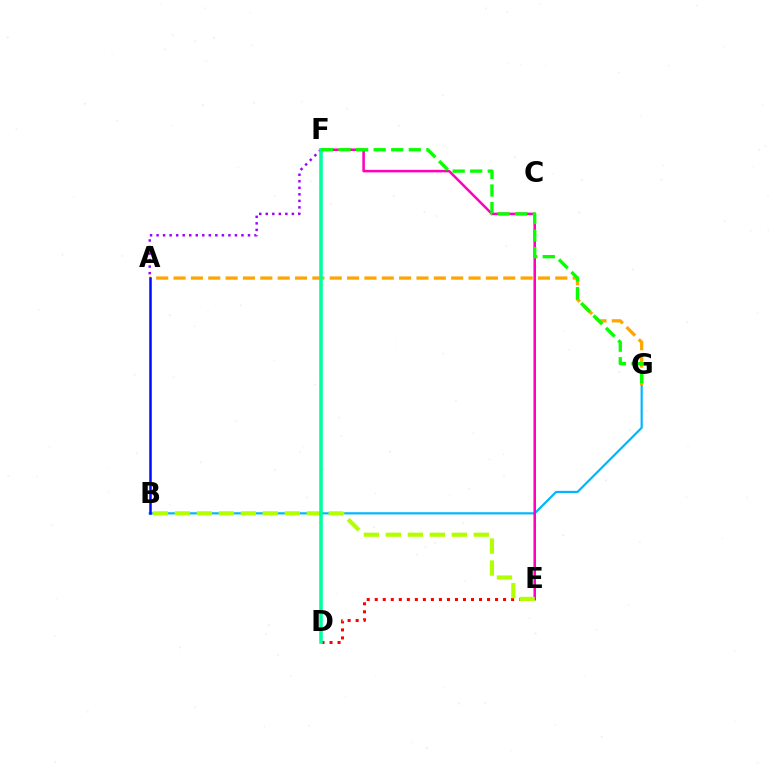{('D', 'E'): [{'color': '#ff0000', 'line_style': 'dotted', 'thickness': 2.18}], ('B', 'G'): [{'color': '#00b5ff', 'line_style': 'solid', 'thickness': 1.57}], ('E', 'F'): [{'color': '#ff00bd', 'line_style': 'solid', 'thickness': 1.82}], ('A', 'G'): [{'color': '#ffa500', 'line_style': 'dashed', 'thickness': 2.36}], ('B', 'E'): [{'color': '#b3ff00', 'line_style': 'dashed', 'thickness': 2.99}], ('A', 'B'): [{'color': '#0010ff', 'line_style': 'solid', 'thickness': 1.83}], ('A', 'F'): [{'color': '#9b00ff', 'line_style': 'dotted', 'thickness': 1.77}], ('D', 'F'): [{'color': '#00ff9d', 'line_style': 'solid', 'thickness': 2.55}], ('F', 'G'): [{'color': '#08ff00', 'line_style': 'dashed', 'thickness': 2.39}]}